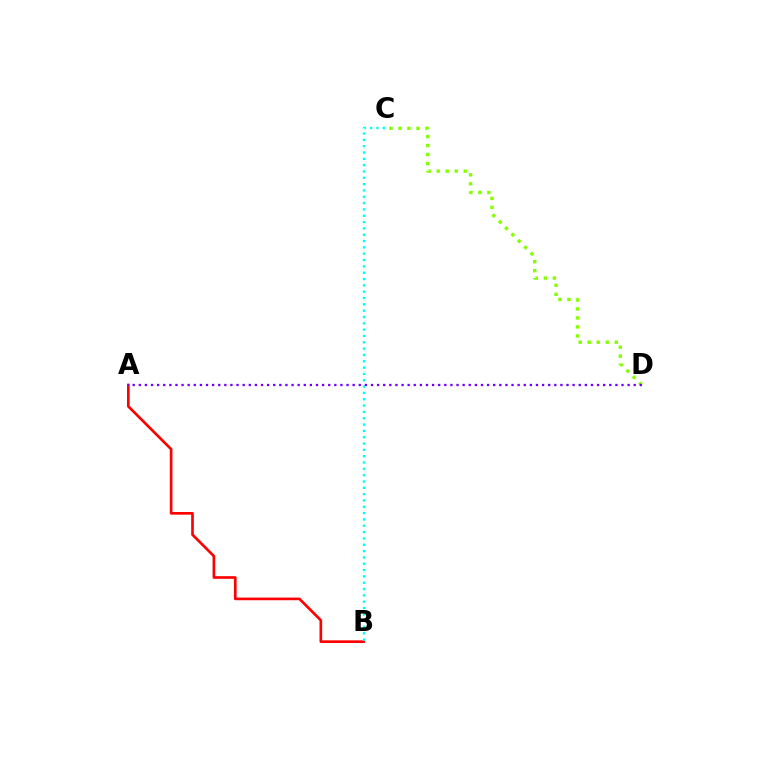{('A', 'B'): [{'color': '#ff0000', 'line_style': 'solid', 'thickness': 1.92}], ('B', 'C'): [{'color': '#00fff6', 'line_style': 'dotted', 'thickness': 1.72}], ('C', 'D'): [{'color': '#84ff00', 'line_style': 'dotted', 'thickness': 2.45}], ('A', 'D'): [{'color': '#7200ff', 'line_style': 'dotted', 'thickness': 1.66}]}